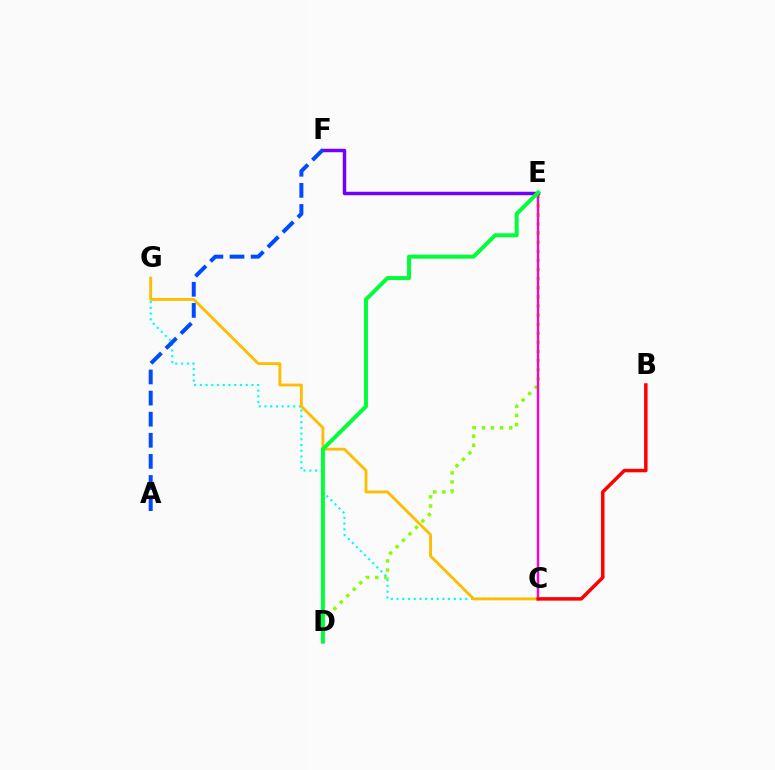{('E', 'F'): [{'color': '#7200ff', 'line_style': 'solid', 'thickness': 2.49}], ('D', 'E'): [{'color': '#84ff00', 'line_style': 'dotted', 'thickness': 2.48}, {'color': '#00ff39', 'line_style': 'solid', 'thickness': 2.86}], ('C', 'E'): [{'color': '#ff00cf', 'line_style': 'solid', 'thickness': 1.73}], ('C', 'G'): [{'color': '#00fff6', 'line_style': 'dotted', 'thickness': 1.56}, {'color': '#ffbd00', 'line_style': 'solid', 'thickness': 2.05}], ('A', 'F'): [{'color': '#004bff', 'line_style': 'dashed', 'thickness': 2.87}], ('B', 'C'): [{'color': '#ff0000', 'line_style': 'solid', 'thickness': 2.52}]}